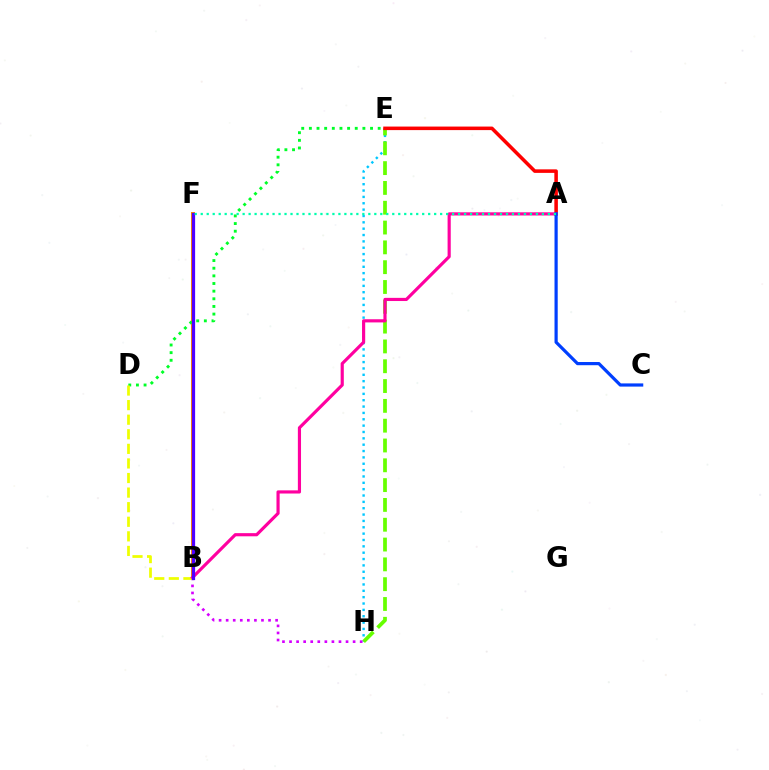{('E', 'H'): [{'color': '#00c7ff', 'line_style': 'dotted', 'thickness': 1.73}, {'color': '#66ff00', 'line_style': 'dashed', 'thickness': 2.69}], ('B', 'F'): [{'color': '#ff8800', 'line_style': 'solid', 'thickness': 2.88}, {'color': '#4f00ff', 'line_style': 'solid', 'thickness': 2.33}], ('B', 'H'): [{'color': '#d600ff', 'line_style': 'dotted', 'thickness': 1.92}], ('D', 'E'): [{'color': '#00ff27', 'line_style': 'dotted', 'thickness': 2.08}], ('A', 'E'): [{'color': '#ff0000', 'line_style': 'solid', 'thickness': 2.55}], ('B', 'D'): [{'color': '#eeff00', 'line_style': 'dashed', 'thickness': 1.98}], ('A', 'B'): [{'color': '#ff00a0', 'line_style': 'solid', 'thickness': 2.28}], ('A', 'C'): [{'color': '#003fff', 'line_style': 'solid', 'thickness': 2.3}], ('A', 'F'): [{'color': '#00ffaf', 'line_style': 'dotted', 'thickness': 1.63}]}